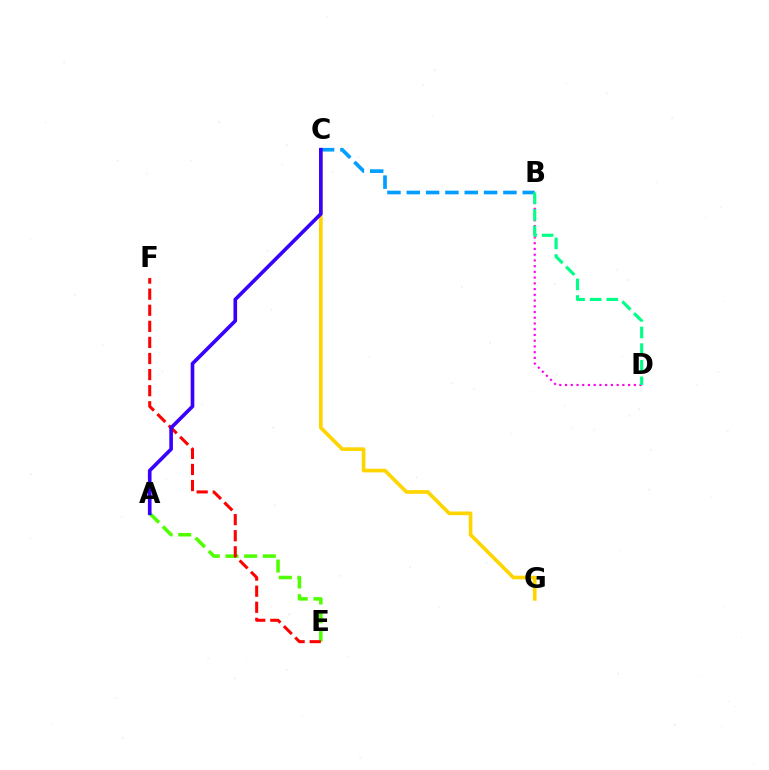{('B', 'D'): [{'color': '#ff00ed', 'line_style': 'dotted', 'thickness': 1.56}, {'color': '#00ff86', 'line_style': 'dashed', 'thickness': 2.26}], ('A', 'E'): [{'color': '#4fff00', 'line_style': 'dashed', 'thickness': 2.54}], ('C', 'G'): [{'color': '#ffd500', 'line_style': 'solid', 'thickness': 2.64}], ('E', 'F'): [{'color': '#ff0000', 'line_style': 'dashed', 'thickness': 2.18}], ('B', 'C'): [{'color': '#009eff', 'line_style': 'dashed', 'thickness': 2.63}], ('A', 'C'): [{'color': '#3700ff', 'line_style': 'solid', 'thickness': 2.61}]}